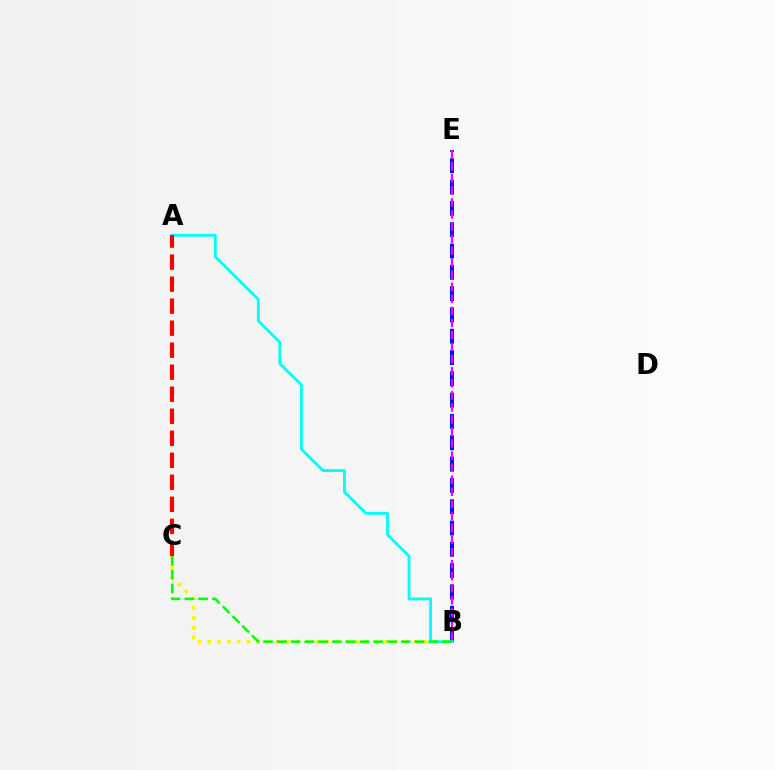{('B', 'E'): [{'color': '#0010ff', 'line_style': 'dashed', 'thickness': 2.89}, {'color': '#ee00ff', 'line_style': 'dashed', 'thickness': 1.64}], ('B', 'C'): [{'color': '#fcf500', 'line_style': 'dotted', 'thickness': 2.67}, {'color': '#08ff00', 'line_style': 'dashed', 'thickness': 1.87}], ('A', 'B'): [{'color': '#00fff6', 'line_style': 'solid', 'thickness': 2.05}], ('A', 'C'): [{'color': '#ff0000', 'line_style': 'dashed', 'thickness': 2.99}]}